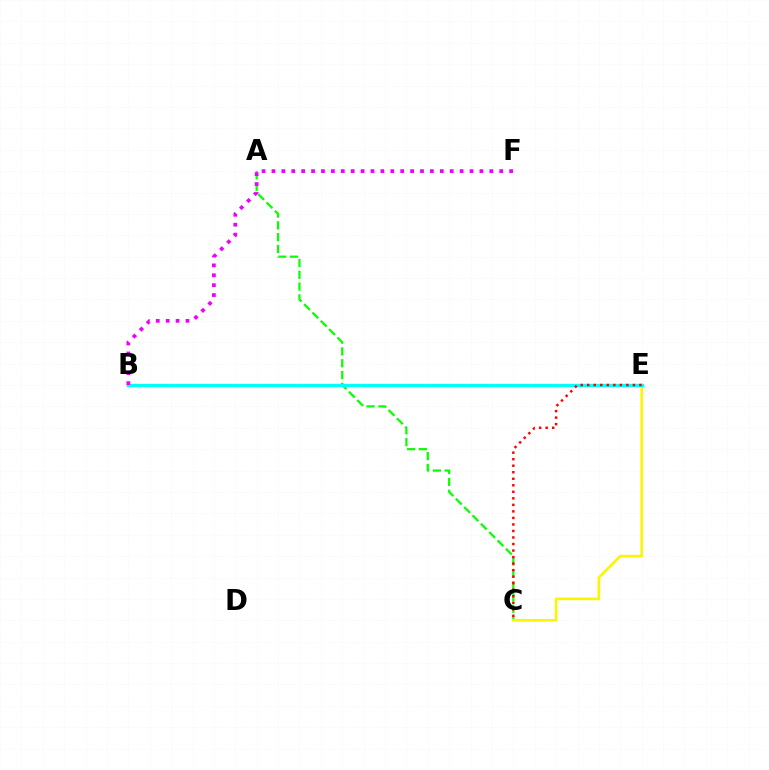{('A', 'C'): [{'color': '#08ff00', 'line_style': 'dashed', 'thickness': 1.6}], ('C', 'E'): [{'color': '#fcf500', 'line_style': 'solid', 'thickness': 1.88}, {'color': '#ff0000', 'line_style': 'dotted', 'thickness': 1.77}], ('B', 'E'): [{'color': '#0010ff', 'line_style': 'dashed', 'thickness': 2.15}, {'color': '#00fff6', 'line_style': 'solid', 'thickness': 2.42}], ('B', 'F'): [{'color': '#ee00ff', 'line_style': 'dotted', 'thickness': 2.69}]}